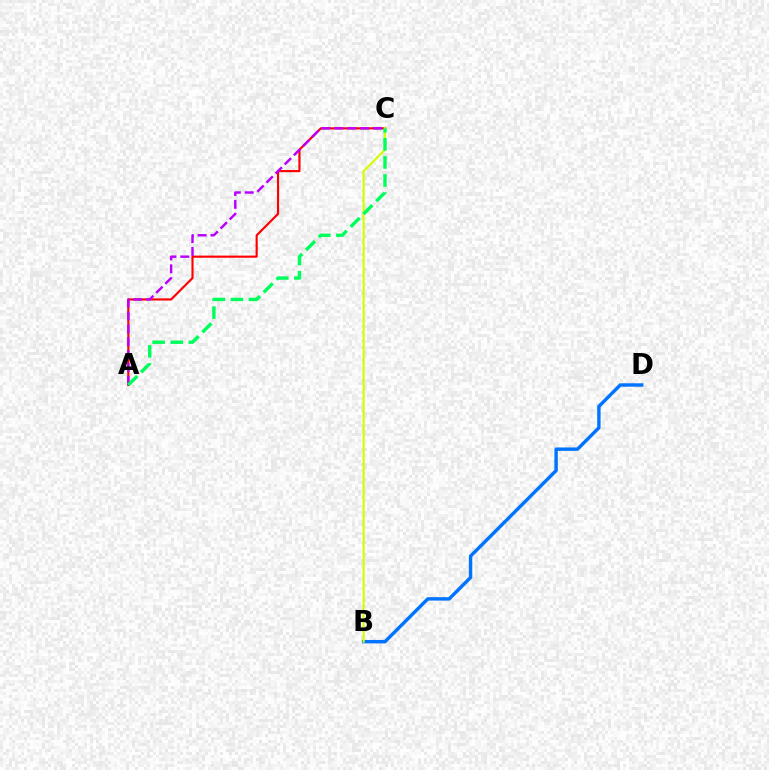{('A', 'C'): [{'color': '#ff0000', 'line_style': 'solid', 'thickness': 1.55}, {'color': '#b900ff', 'line_style': 'dashed', 'thickness': 1.75}, {'color': '#00ff5c', 'line_style': 'dashed', 'thickness': 2.46}], ('B', 'D'): [{'color': '#0074ff', 'line_style': 'solid', 'thickness': 2.46}], ('B', 'C'): [{'color': '#d1ff00', 'line_style': 'solid', 'thickness': 1.55}]}